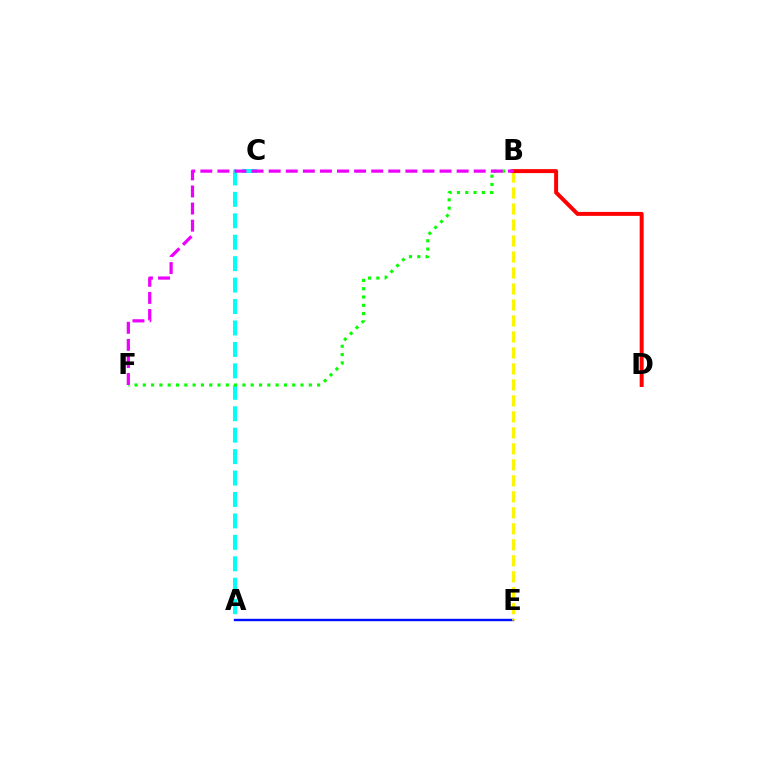{('A', 'E'): [{'color': '#0010ff', 'line_style': 'solid', 'thickness': 1.72}], ('A', 'C'): [{'color': '#00fff6', 'line_style': 'dashed', 'thickness': 2.91}], ('B', 'F'): [{'color': '#08ff00', 'line_style': 'dotted', 'thickness': 2.26}, {'color': '#ee00ff', 'line_style': 'dashed', 'thickness': 2.32}], ('B', 'E'): [{'color': '#fcf500', 'line_style': 'dashed', 'thickness': 2.17}], ('B', 'D'): [{'color': '#ff0000', 'line_style': 'solid', 'thickness': 2.86}]}